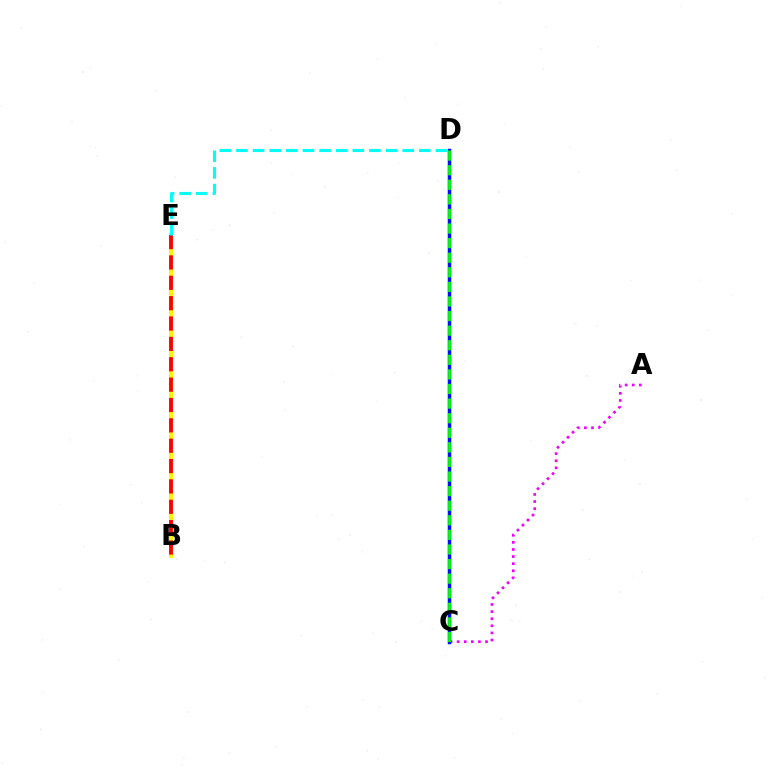{('B', 'E'): [{'color': '#fcf500', 'line_style': 'solid', 'thickness': 2.92}, {'color': '#ff0000', 'line_style': 'dashed', 'thickness': 2.77}], ('A', 'C'): [{'color': '#ee00ff', 'line_style': 'dotted', 'thickness': 1.93}], ('C', 'D'): [{'color': '#0010ff', 'line_style': 'solid', 'thickness': 2.52}, {'color': '#08ff00', 'line_style': 'dashed', 'thickness': 1.98}], ('D', 'E'): [{'color': '#00fff6', 'line_style': 'dashed', 'thickness': 2.26}]}